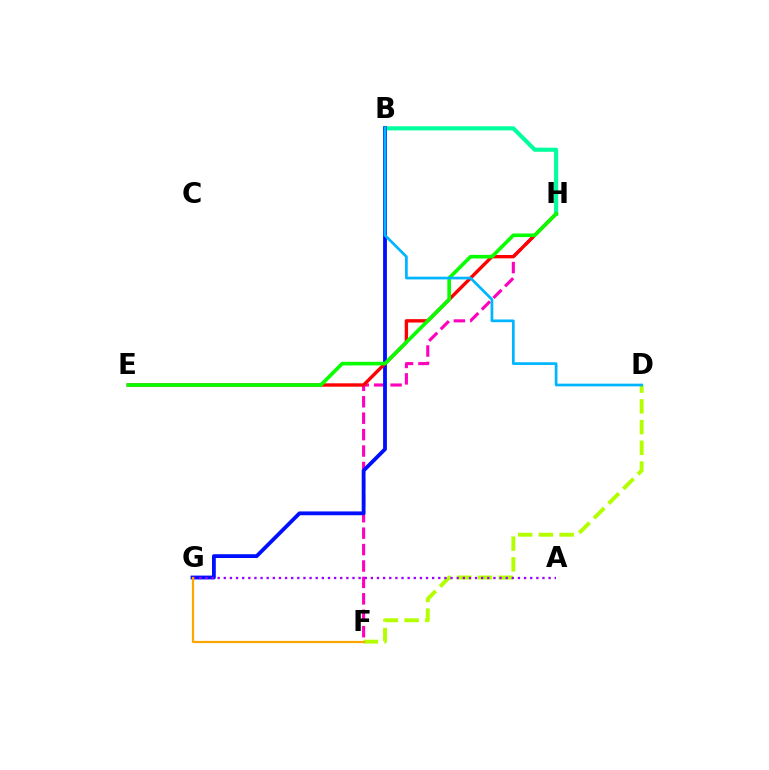{('D', 'F'): [{'color': '#b3ff00', 'line_style': 'dashed', 'thickness': 2.82}], ('F', 'H'): [{'color': '#ff00bd', 'line_style': 'dashed', 'thickness': 2.23}], ('B', 'H'): [{'color': '#00ff9d', 'line_style': 'solid', 'thickness': 2.96}], ('B', 'G'): [{'color': '#0010ff', 'line_style': 'solid', 'thickness': 2.74}], ('A', 'G'): [{'color': '#9b00ff', 'line_style': 'dotted', 'thickness': 1.67}], ('F', 'G'): [{'color': '#ffa500', 'line_style': 'solid', 'thickness': 1.57}], ('E', 'H'): [{'color': '#ff0000', 'line_style': 'solid', 'thickness': 2.43}, {'color': '#08ff00', 'line_style': 'solid', 'thickness': 2.61}], ('B', 'D'): [{'color': '#00b5ff', 'line_style': 'solid', 'thickness': 1.95}]}